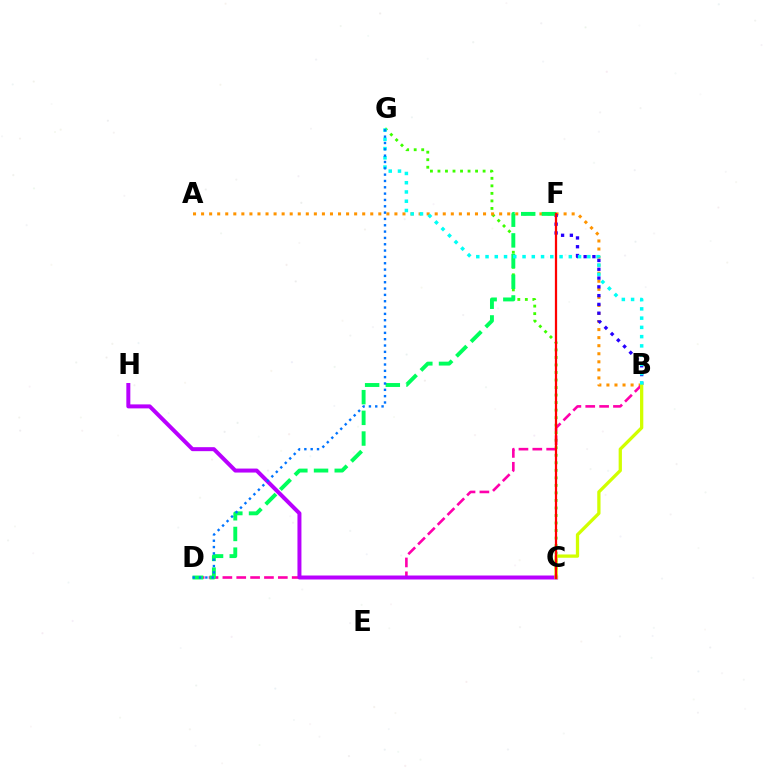{('C', 'G'): [{'color': '#3dff00', 'line_style': 'dotted', 'thickness': 2.04}], ('A', 'B'): [{'color': '#ff9400', 'line_style': 'dotted', 'thickness': 2.19}], ('B', 'F'): [{'color': '#2500ff', 'line_style': 'dotted', 'thickness': 2.39}], ('B', 'D'): [{'color': '#ff00ac', 'line_style': 'dashed', 'thickness': 1.88}], ('D', 'F'): [{'color': '#00ff5c', 'line_style': 'dashed', 'thickness': 2.81}], ('C', 'H'): [{'color': '#b900ff', 'line_style': 'solid', 'thickness': 2.87}], ('B', 'C'): [{'color': '#d1ff00', 'line_style': 'solid', 'thickness': 2.36}], ('B', 'G'): [{'color': '#00fff6', 'line_style': 'dotted', 'thickness': 2.51}], ('C', 'F'): [{'color': '#ff0000', 'line_style': 'solid', 'thickness': 1.62}], ('D', 'G'): [{'color': '#0074ff', 'line_style': 'dotted', 'thickness': 1.72}]}